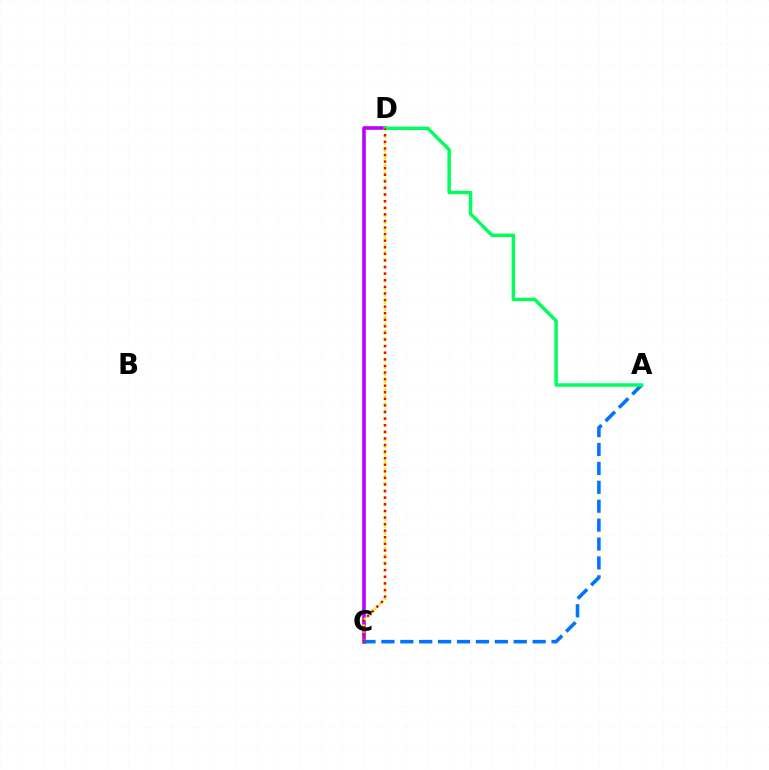{('C', 'D'): [{'color': '#b900ff', 'line_style': 'solid', 'thickness': 2.58}, {'color': '#d1ff00', 'line_style': 'dotted', 'thickness': 1.96}, {'color': '#ff0000', 'line_style': 'dotted', 'thickness': 1.79}], ('A', 'C'): [{'color': '#0074ff', 'line_style': 'dashed', 'thickness': 2.57}], ('A', 'D'): [{'color': '#00ff5c', 'line_style': 'solid', 'thickness': 2.49}]}